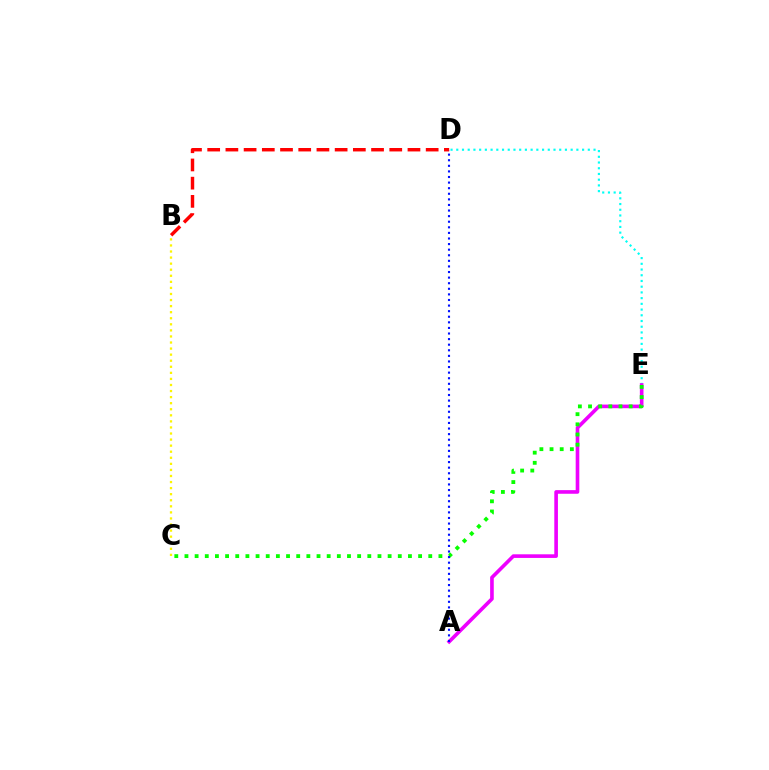{('D', 'E'): [{'color': '#00fff6', 'line_style': 'dotted', 'thickness': 1.55}], ('B', 'C'): [{'color': '#fcf500', 'line_style': 'dotted', 'thickness': 1.65}], ('A', 'E'): [{'color': '#ee00ff', 'line_style': 'solid', 'thickness': 2.61}], ('C', 'E'): [{'color': '#08ff00', 'line_style': 'dotted', 'thickness': 2.76}], ('B', 'D'): [{'color': '#ff0000', 'line_style': 'dashed', 'thickness': 2.47}], ('A', 'D'): [{'color': '#0010ff', 'line_style': 'dotted', 'thickness': 1.52}]}